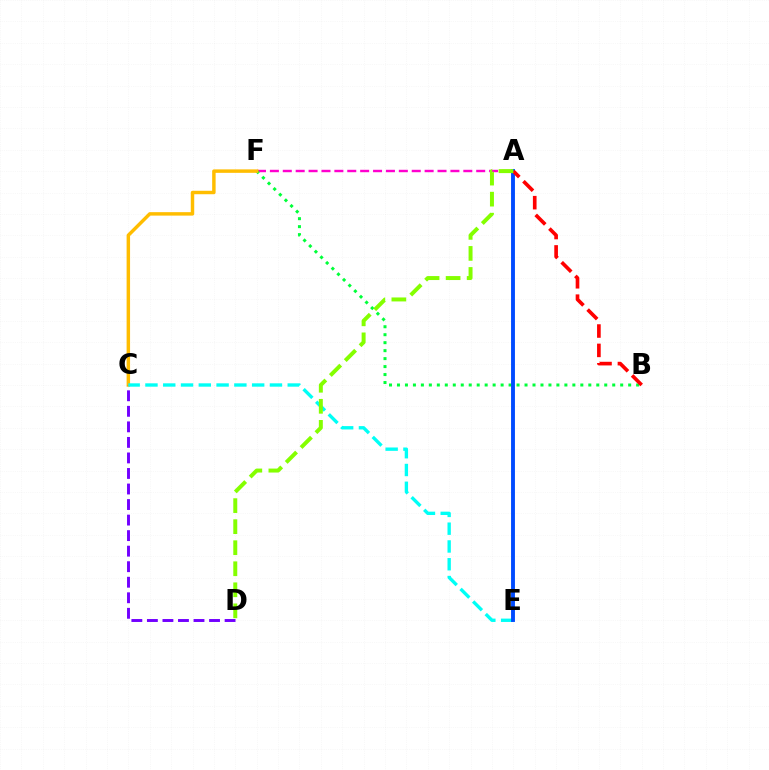{('A', 'F'): [{'color': '#ff00cf', 'line_style': 'dashed', 'thickness': 1.75}], ('B', 'F'): [{'color': '#00ff39', 'line_style': 'dotted', 'thickness': 2.17}], ('C', 'F'): [{'color': '#ffbd00', 'line_style': 'solid', 'thickness': 2.49}], ('C', 'D'): [{'color': '#7200ff', 'line_style': 'dashed', 'thickness': 2.11}], ('C', 'E'): [{'color': '#00fff6', 'line_style': 'dashed', 'thickness': 2.42}], ('A', 'E'): [{'color': '#004bff', 'line_style': 'solid', 'thickness': 2.8}], ('A', 'B'): [{'color': '#ff0000', 'line_style': 'dashed', 'thickness': 2.63}], ('A', 'D'): [{'color': '#84ff00', 'line_style': 'dashed', 'thickness': 2.86}]}